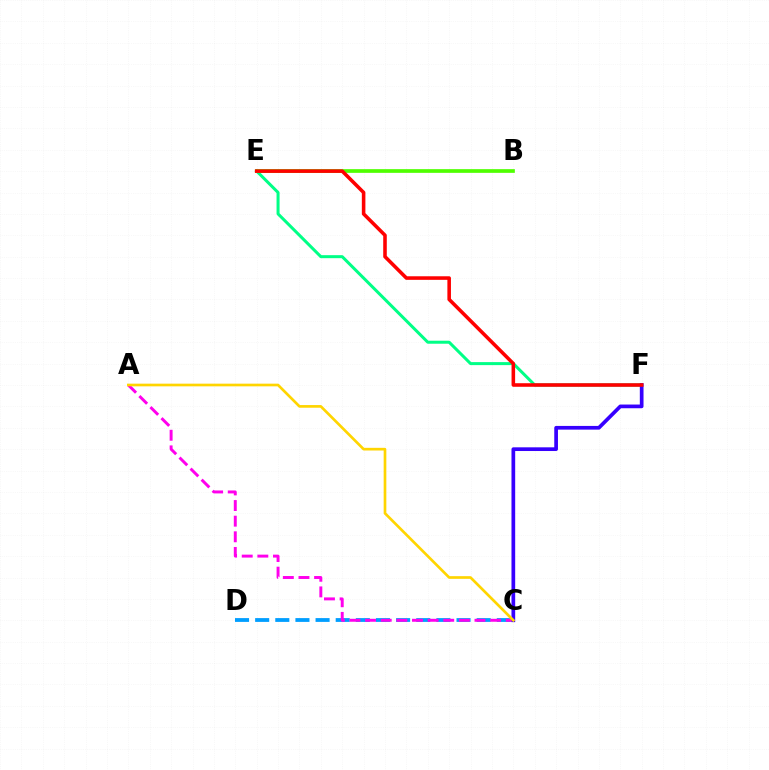{('C', 'D'): [{'color': '#009eff', 'line_style': 'dashed', 'thickness': 2.74}], ('E', 'F'): [{'color': '#00ff86', 'line_style': 'solid', 'thickness': 2.17}, {'color': '#ff0000', 'line_style': 'solid', 'thickness': 2.57}], ('B', 'E'): [{'color': '#4fff00', 'line_style': 'solid', 'thickness': 2.66}], ('A', 'C'): [{'color': '#ff00ed', 'line_style': 'dashed', 'thickness': 2.12}, {'color': '#ffd500', 'line_style': 'solid', 'thickness': 1.92}], ('C', 'F'): [{'color': '#3700ff', 'line_style': 'solid', 'thickness': 2.67}]}